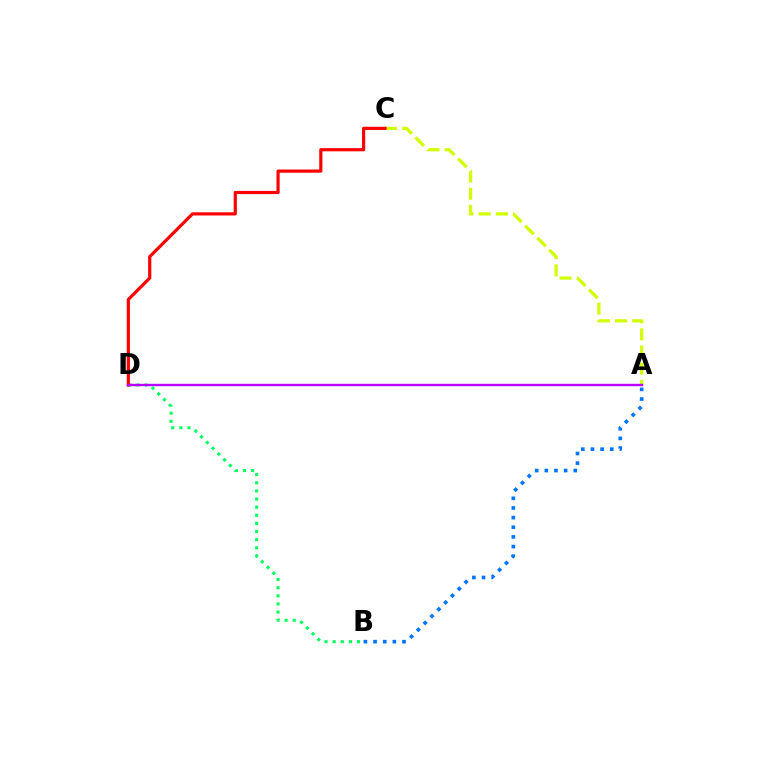{('B', 'D'): [{'color': '#00ff5c', 'line_style': 'dotted', 'thickness': 2.21}], ('A', 'C'): [{'color': '#d1ff00', 'line_style': 'dashed', 'thickness': 2.33}], ('C', 'D'): [{'color': '#ff0000', 'line_style': 'solid', 'thickness': 2.29}], ('A', 'D'): [{'color': '#b900ff', 'line_style': 'solid', 'thickness': 1.73}], ('A', 'B'): [{'color': '#0074ff', 'line_style': 'dotted', 'thickness': 2.62}]}